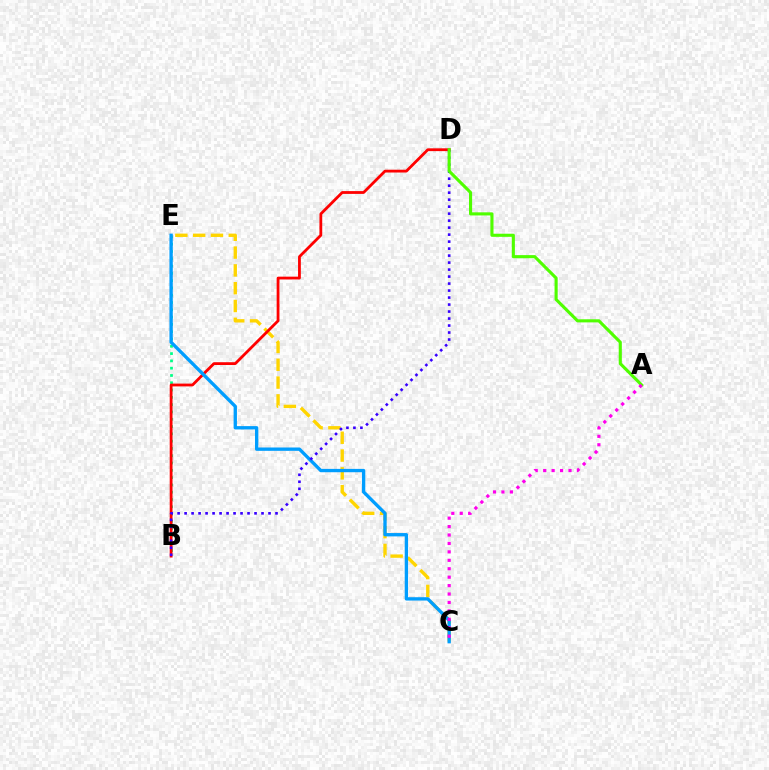{('C', 'E'): [{'color': '#ffd500', 'line_style': 'dashed', 'thickness': 2.42}, {'color': '#009eff', 'line_style': 'solid', 'thickness': 2.4}], ('B', 'E'): [{'color': '#00ff86', 'line_style': 'dotted', 'thickness': 1.98}], ('B', 'D'): [{'color': '#ff0000', 'line_style': 'solid', 'thickness': 2.01}, {'color': '#3700ff', 'line_style': 'dotted', 'thickness': 1.9}], ('A', 'D'): [{'color': '#4fff00', 'line_style': 'solid', 'thickness': 2.24}], ('A', 'C'): [{'color': '#ff00ed', 'line_style': 'dotted', 'thickness': 2.29}]}